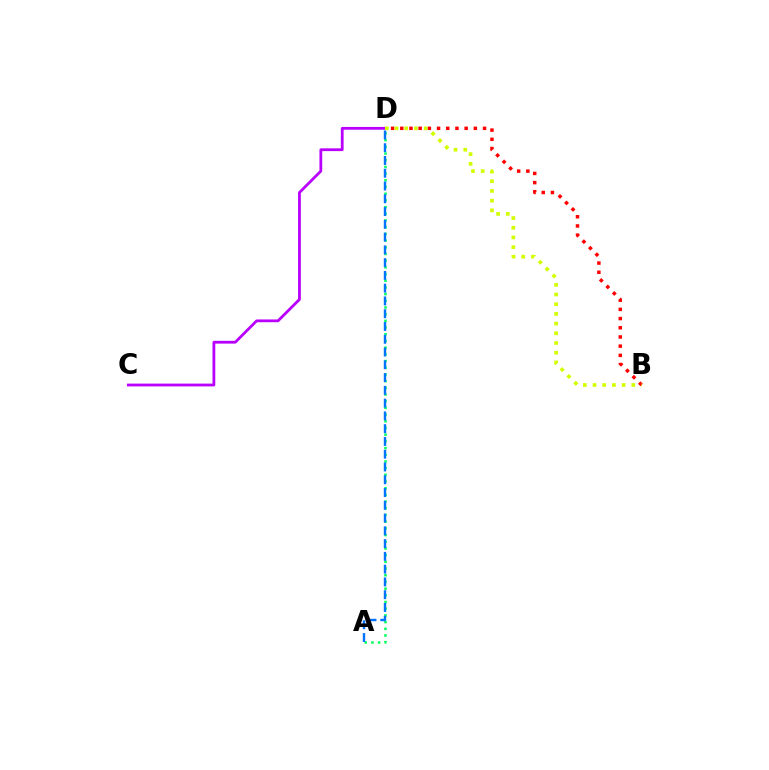{('C', 'D'): [{'color': '#b900ff', 'line_style': 'solid', 'thickness': 2.0}], ('B', 'D'): [{'color': '#ff0000', 'line_style': 'dotted', 'thickness': 2.5}, {'color': '#d1ff00', 'line_style': 'dotted', 'thickness': 2.64}], ('A', 'D'): [{'color': '#00ff5c', 'line_style': 'dotted', 'thickness': 1.82}, {'color': '#0074ff', 'line_style': 'dashed', 'thickness': 1.73}]}